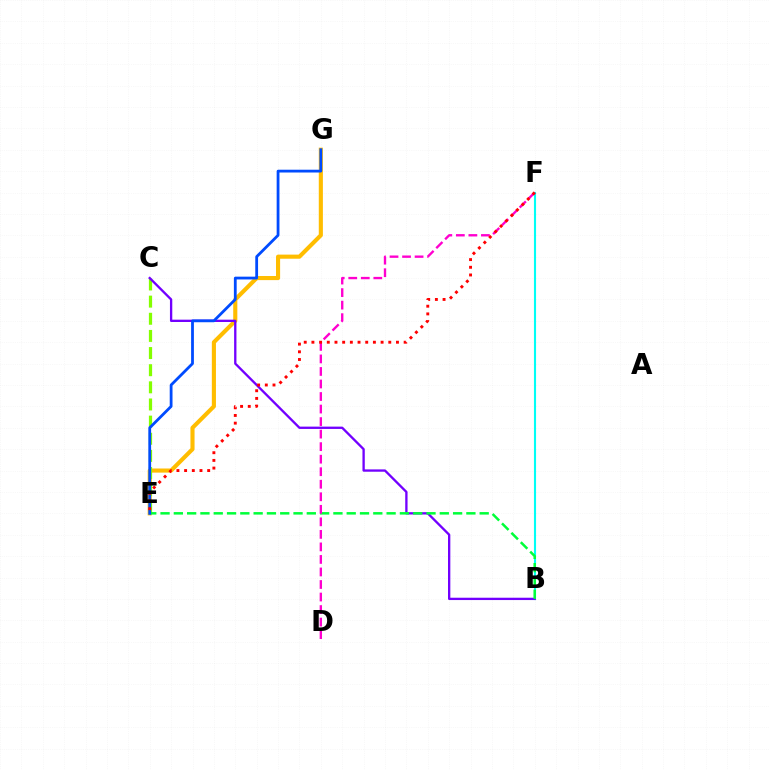{('E', 'G'): [{'color': '#ffbd00', 'line_style': 'solid', 'thickness': 2.96}, {'color': '#004bff', 'line_style': 'solid', 'thickness': 2.01}], ('B', 'F'): [{'color': '#00fff6', 'line_style': 'solid', 'thickness': 1.52}], ('C', 'E'): [{'color': '#84ff00', 'line_style': 'dashed', 'thickness': 2.33}], ('B', 'C'): [{'color': '#7200ff', 'line_style': 'solid', 'thickness': 1.67}], ('B', 'E'): [{'color': '#00ff39', 'line_style': 'dashed', 'thickness': 1.81}], ('D', 'F'): [{'color': '#ff00cf', 'line_style': 'dashed', 'thickness': 1.7}], ('E', 'F'): [{'color': '#ff0000', 'line_style': 'dotted', 'thickness': 2.09}]}